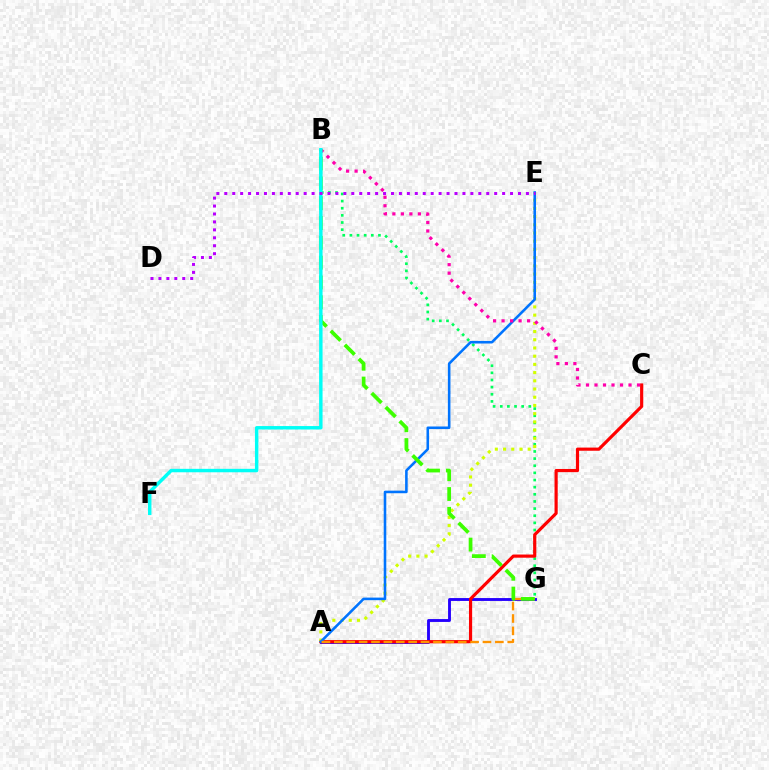{('B', 'G'): [{'color': '#00ff5c', 'line_style': 'dotted', 'thickness': 1.94}, {'color': '#3dff00', 'line_style': 'dashed', 'thickness': 2.69}], ('A', 'G'): [{'color': '#2500ff', 'line_style': 'solid', 'thickness': 2.07}, {'color': '#ff9400', 'line_style': 'dashed', 'thickness': 1.68}], ('A', 'C'): [{'color': '#ff0000', 'line_style': 'solid', 'thickness': 2.28}], ('A', 'E'): [{'color': '#d1ff00', 'line_style': 'dotted', 'thickness': 2.23}, {'color': '#0074ff', 'line_style': 'solid', 'thickness': 1.86}], ('B', 'C'): [{'color': '#ff00ac', 'line_style': 'dotted', 'thickness': 2.31}], ('B', 'F'): [{'color': '#00fff6', 'line_style': 'solid', 'thickness': 2.47}], ('D', 'E'): [{'color': '#b900ff', 'line_style': 'dotted', 'thickness': 2.16}]}